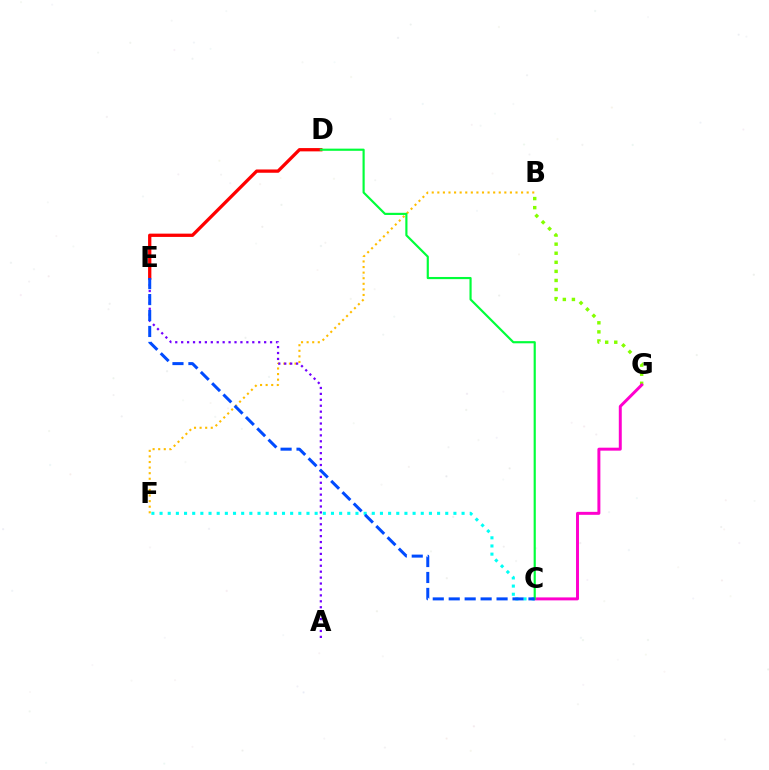{('D', 'E'): [{'color': '#ff0000', 'line_style': 'solid', 'thickness': 2.37}], ('B', 'F'): [{'color': '#ffbd00', 'line_style': 'dotted', 'thickness': 1.52}], ('A', 'E'): [{'color': '#7200ff', 'line_style': 'dotted', 'thickness': 1.61}], ('B', 'G'): [{'color': '#84ff00', 'line_style': 'dotted', 'thickness': 2.47}], ('C', 'G'): [{'color': '#ff00cf', 'line_style': 'solid', 'thickness': 2.13}], ('C', 'F'): [{'color': '#00fff6', 'line_style': 'dotted', 'thickness': 2.22}], ('C', 'D'): [{'color': '#00ff39', 'line_style': 'solid', 'thickness': 1.56}], ('C', 'E'): [{'color': '#004bff', 'line_style': 'dashed', 'thickness': 2.17}]}